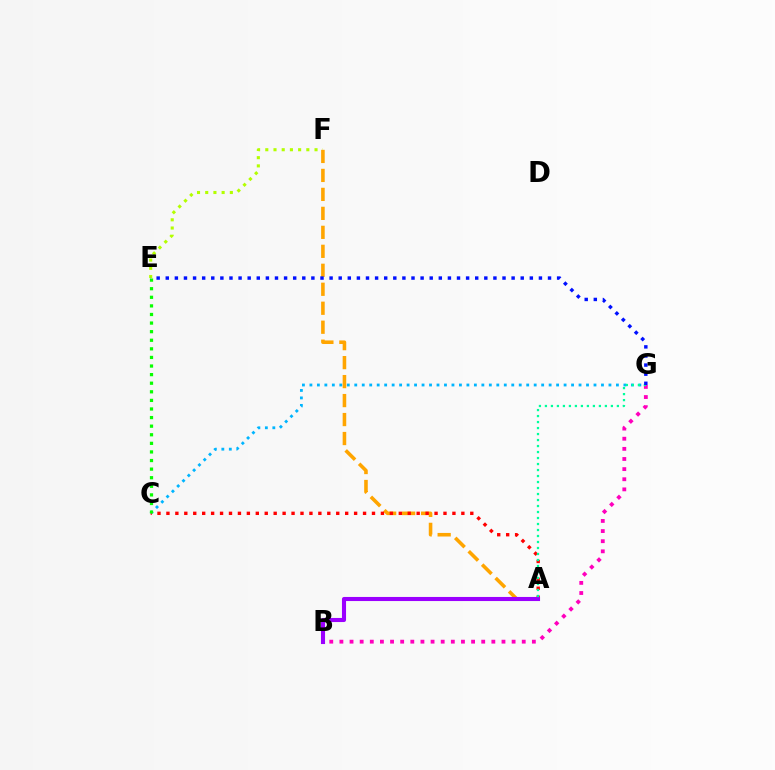{('E', 'F'): [{'color': '#b3ff00', 'line_style': 'dotted', 'thickness': 2.23}], ('B', 'G'): [{'color': '#ff00bd', 'line_style': 'dotted', 'thickness': 2.75}], ('C', 'G'): [{'color': '#00b5ff', 'line_style': 'dotted', 'thickness': 2.03}], ('A', 'F'): [{'color': '#ffa500', 'line_style': 'dashed', 'thickness': 2.58}], ('A', 'C'): [{'color': '#ff0000', 'line_style': 'dotted', 'thickness': 2.43}], ('C', 'E'): [{'color': '#08ff00', 'line_style': 'dotted', 'thickness': 2.33}], ('A', 'B'): [{'color': '#9b00ff', 'line_style': 'solid', 'thickness': 2.94}], ('A', 'G'): [{'color': '#00ff9d', 'line_style': 'dotted', 'thickness': 1.63}], ('E', 'G'): [{'color': '#0010ff', 'line_style': 'dotted', 'thickness': 2.47}]}